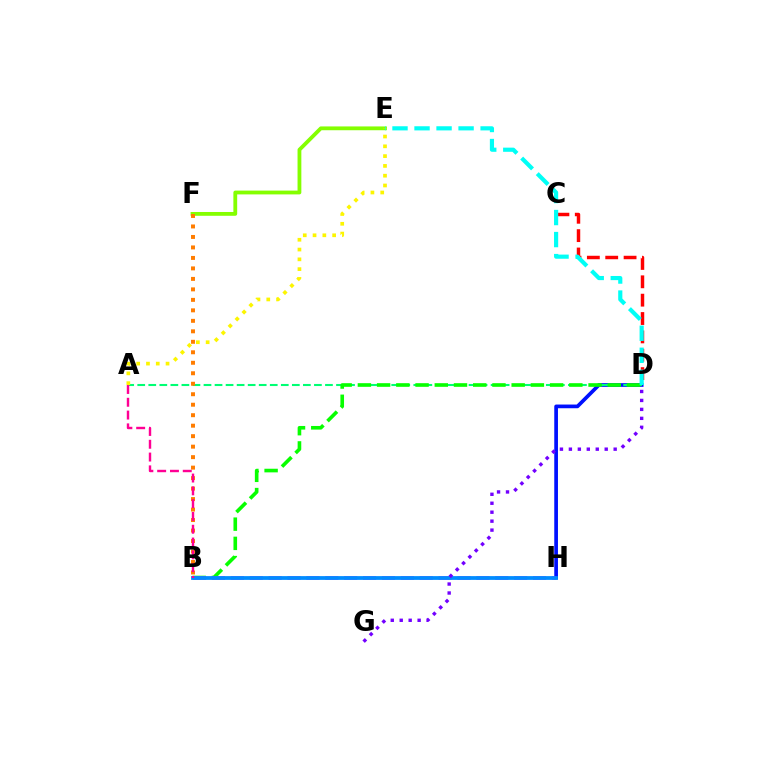{('C', 'D'): [{'color': '#ff0000', 'line_style': 'dashed', 'thickness': 2.49}], ('E', 'F'): [{'color': '#84ff00', 'line_style': 'solid', 'thickness': 2.74}], ('D', 'H'): [{'color': '#0010ff', 'line_style': 'solid', 'thickness': 2.66}], ('A', 'D'): [{'color': '#00ff74', 'line_style': 'dashed', 'thickness': 1.5}], ('B', 'F'): [{'color': '#ff7c00', 'line_style': 'dotted', 'thickness': 2.85}], ('B', 'D'): [{'color': '#08ff00', 'line_style': 'dashed', 'thickness': 2.61}], ('D', 'E'): [{'color': '#00fff6', 'line_style': 'dashed', 'thickness': 2.99}], ('B', 'H'): [{'color': '#ee00ff', 'line_style': 'dashed', 'thickness': 2.57}, {'color': '#008cff', 'line_style': 'solid', 'thickness': 2.72}], ('A', 'B'): [{'color': '#ff0094', 'line_style': 'dashed', 'thickness': 1.74}], ('A', 'E'): [{'color': '#fcf500', 'line_style': 'dotted', 'thickness': 2.66}], ('D', 'G'): [{'color': '#7200ff', 'line_style': 'dotted', 'thickness': 2.43}]}